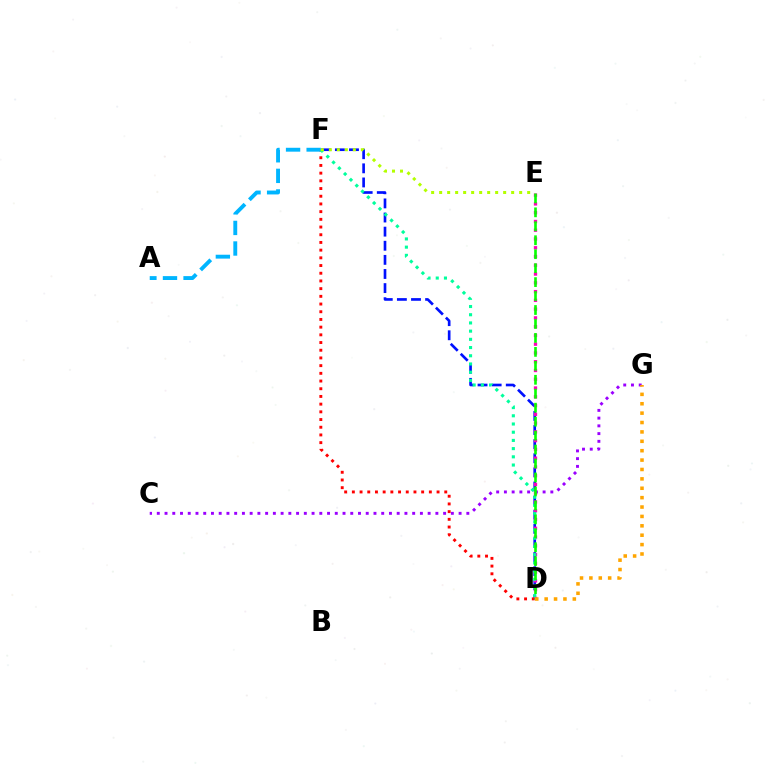{('D', 'F'): [{'color': '#0010ff', 'line_style': 'dashed', 'thickness': 1.92}, {'color': '#ff0000', 'line_style': 'dotted', 'thickness': 2.09}, {'color': '#00ff9d', 'line_style': 'dotted', 'thickness': 2.23}], ('D', 'E'): [{'color': '#ff00bd', 'line_style': 'dotted', 'thickness': 2.38}, {'color': '#08ff00', 'line_style': 'dashed', 'thickness': 1.9}], ('A', 'F'): [{'color': '#00b5ff', 'line_style': 'dashed', 'thickness': 2.8}], ('C', 'G'): [{'color': '#9b00ff', 'line_style': 'dotted', 'thickness': 2.1}], ('E', 'F'): [{'color': '#b3ff00', 'line_style': 'dotted', 'thickness': 2.17}], ('D', 'G'): [{'color': '#ffa500', 'line_style': 'dotted', 'thickness': 2.55}]}